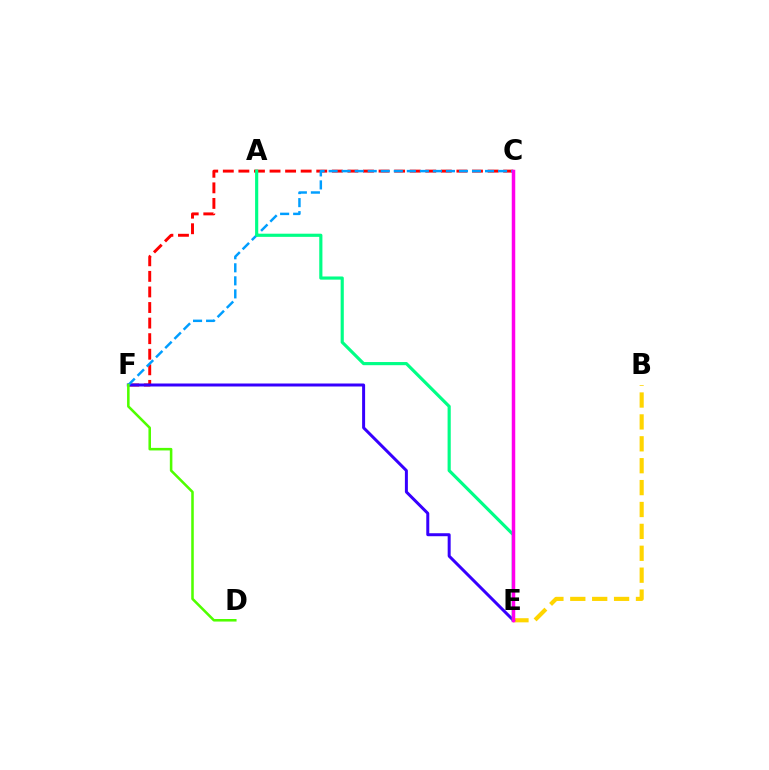{('C', 'F'): [{'color': '#ff0000', 'line_style': 'dashed', 'thickness': 2.12}, {'color': '#009eff', 'line_style': 'dashed', 'thickness': 1.77}], ('B', 'E'): [{'color': '#ffd500', 'line_style': 'dashed', 'thickness': 2.97}], ('E', 'F'): [{'color': '#3700ff', 'line_style': 'solid', 'thickness': 2.15}], ('A', 'E'): [{'color': '#00ff86', 'line_style': 'solid', 'thickness': 2.28}], ('D', 'F'): [{'color': '#4fff00', 'line_style': 'solid', 'thickness': 1.84}], ('C', 'E'): [{'color': '#ff00ed', 'line_style': 'solid', 'thickness': 2.52}]}